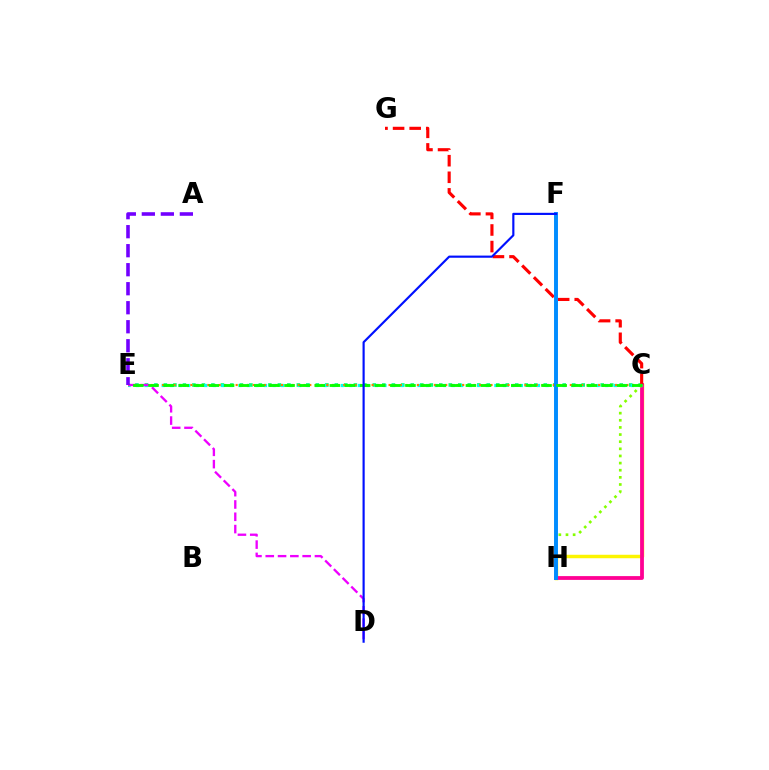{('C', 'H'): [{'color': '#fcf500', 'line_style': 'solid', 'thickness': 2.5}, {'color': '#ff0094', 'line_style': 'solid', 'thickness': 2.73}, {'color': '#84ff00', 'line_style': 'dotted', 'thickness': 1.94}], ('C', 'E'): [{'color': '#00ff74', 'line_style': 'dotted', 'thickness': 2.58}, {'color': '#00fff6', 'line_style': 'dotted', 'thickness': 2.32}, {'color': '#ff7c00', 'line_style': 'dotted', 'thickness': 1.54}, {'color': '#08ff00', 'line_style': 'dashed', 'thickness': 2.05}], ('C', 'G'): [{'color': '#ff0000', 'line_style': 'dashed', 'thickness': 2.25}], ('D', 'E'): [{'color': '#ee00ff', 'line_style': 'dashed', 'thickness': 1.67}], ('A', 'E'): [{'color': '#7200ff', 'line_style': 'dashed', 'thickness': 2.58}], ('F', 'H'): [{'color': '#008cff', 'line_style': 'solid', 'thickness': 2.83}], ('D', 'F'): [{'color': '#0010ff', 'line_style': 'solid', 'thickness': 1.55}]}